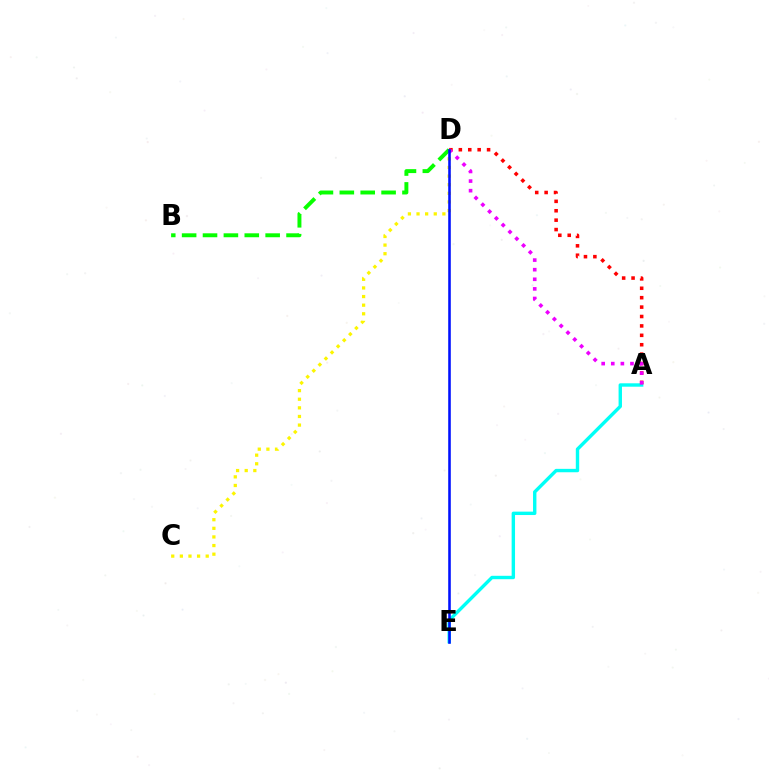{('A', 'E'): [{'color': '#00fff6', 'line_style': 'solid', 'thickness': 2.45}], ('C', 'D'): [{'color': '#fcf500', 'line_style': 'dotted', 'thickness': 2.34}], ('A', 'D'): [{'color': '#ff0000', 'line_style': 'dotted', 'thickness': 2.56}, {'color': '#ee00ff', 'line_style': 'dotted', 'thickness': 2.61}], ('B', 'D'): [{'color': '#08ff00', 'line_style': 'dashed', 'thickness': 2.84}], ('D', 'E'): [{'color': '#0010ff', 'line_style': 'solid', 'thickness': 1.86}]}